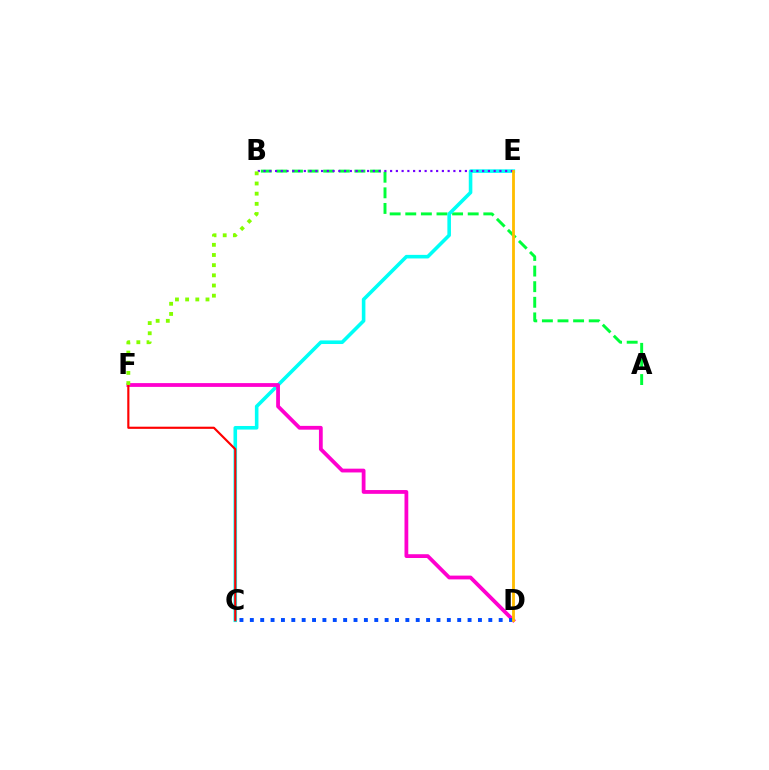{('A', 'B'): [{'color': '#00ff39', 'line_style': 'dashed', 'thickness': 2.12}], ('C', 'E'): [{'color': '#00fff6', 'line_style': 'solid', 'thickness': 2.58}], ('D', 'F'): [{'color': '#ff00cf', 'line_style': 'solid', 'thickness': 2.73}], ('B', 'E'): [{'color': '#7200ff', 'line_style': 'dotted', 'thickness': 1.56}], ('C', 'D'): [{'color': '#004bff', 'line_style': 'dotted', 'thickness': 2.82}], ('C', 'F'): [{'color': '#ff0000', 'line_style': 'solid', 'thickness': 1.55}], ('D', 'E'): [{'color': '#ffbd00', 'line_style': 'solid', 'thickness': 2.03}], ('B', 'F'): [{'color': '#84ff00', 'line_style': 'dotted', 'thickness': 2.76}]}